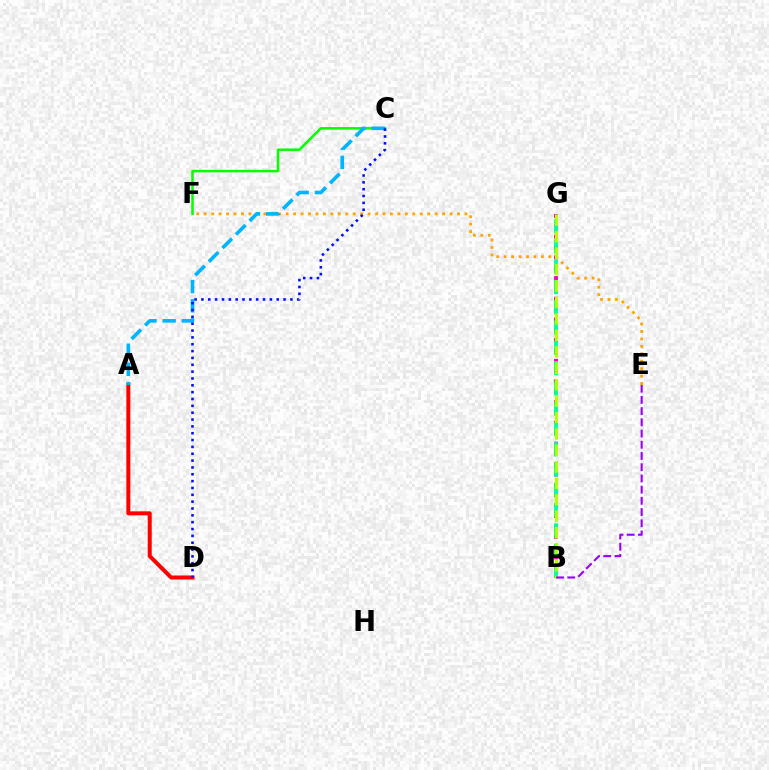{('C', 'F'): [{'color': '#08ff00', 'line_style': 'solid', 'thickness': 1.84}], ('B', 'G'): [{'color': '#ff00bd', 'line_style': 'dotted', 'thickness': 2.81}, {'color': '#00ff9d', 'line_style': 'dashed', 'thickness': 2.75}, {'color': '#b3ff00', 'line_style': 'dashed', 'thickness': 2.23}], ('E', 'F'): [{'color': '#ffa500', 'line_style': 'dotted', 'thickness': 2.02}], ('A', 'D'): [{'color': '#ff0000', 'line_style': 'solid', 'thickness': 2.88}], ('A', 'C'): [{'color': '#00b5ff', 'line_style': 'dashed', 'thickness': 2.61}], ('C', 'D'): [{'color': '#0010ff', 'line_style': 'dotted', 'thickness': 1.86}], ('B', 'E'): [{'color': '#9b00ff', 'line_style': 'dashed', 'thickness': 1.52}]}